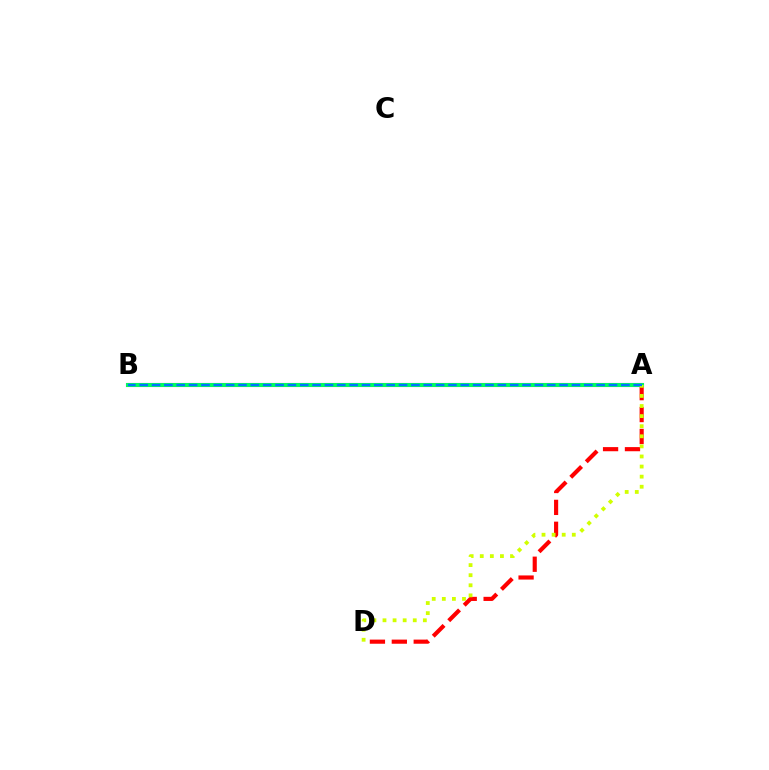{('A', 'B'): [{'color': '#b900ff', 'line_style': 'solid', 'thickness': 2.95}, {'color': '#00ff5c', 'line_style': 'solid', 'thickness': 2.82}, {'color': '#0074ff', 'line_style': 'dashed', 'thickness': 1.68}], ('A', 'D'): [{'color': '#ff0000', 'line_style': 'dashed', 'thickness': 2.98}, {'color': '#d1ff00', 'line_style': 'dotted', 'thickness': 2.74}]}